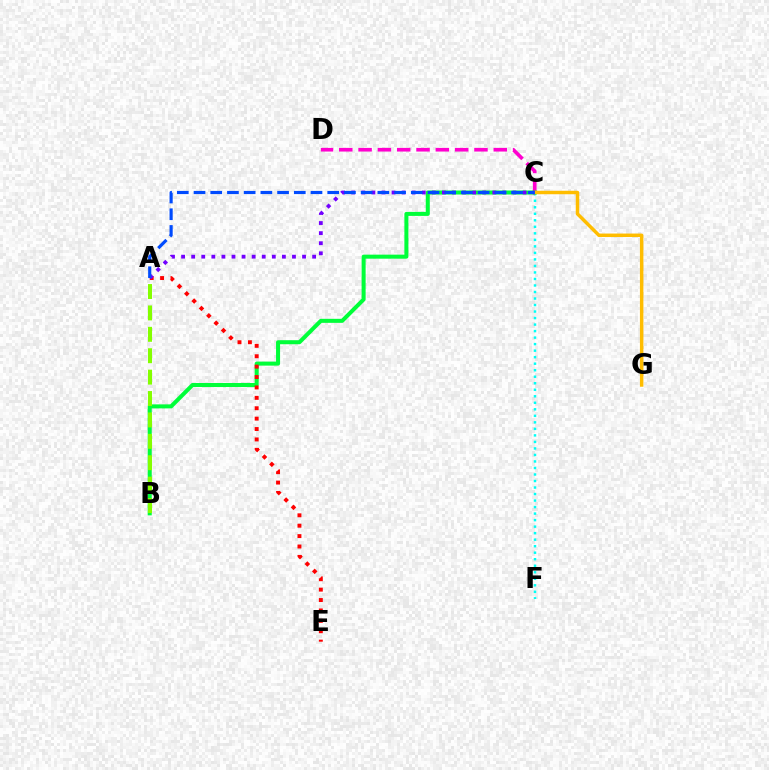{('C', 'F'): [{'color': '#00fff6', 'line_style': 'dotted', 'thickness': 1.77}], ('C', 'D'): [{'color': '#ff00cf', 'line_style': 'dashed', 'thickness': 2.62}], ('B', 'C'): [{'color': '#00ff39', 'line_style': 'solid', 'thickness': 2.9}], ('C', 'G'): [{'color': '#ffbd00', 'line_style': 'solid', 'thickness': 2.5}], ('A', 'E'): [{'color': '#ff0000', 'line_style': 'dotted', 'thickness': 2.83}], ('A', 'C'): [{'color': '#7200ff', 'line_style': 'dotted', 'thickness': 2.74}, {'color': '#004bff', 'line_style': 'dashed', 'thickness': 2.27}], ('A', 'B'): [{'color': '#84ff00', 'line_style': 'dashed', 'thickness': 2.91}]}